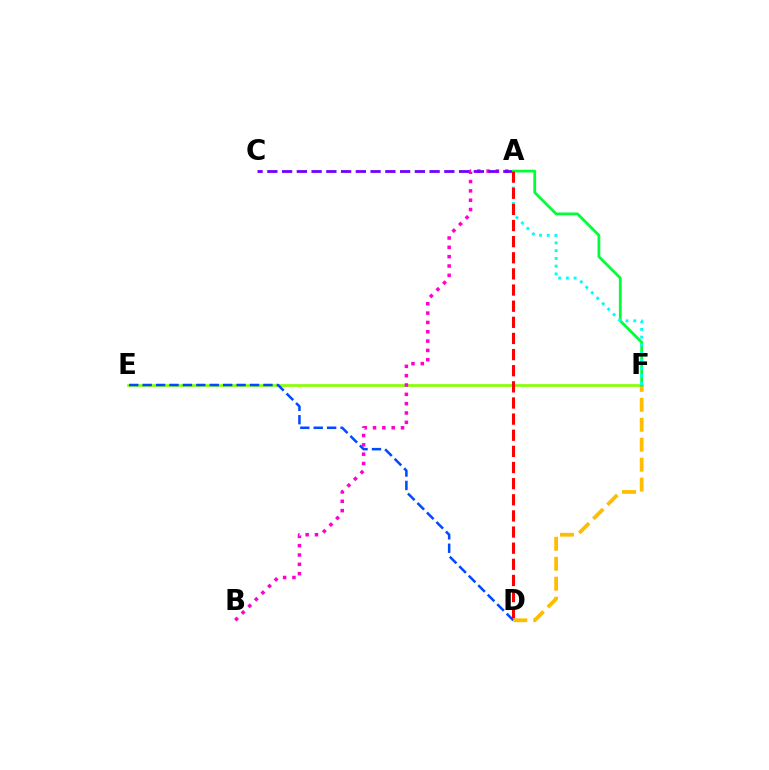{('E', 'F'): [{'color': '#84ff00', 'line_style': 'solid', 'thickness': 1.92}], ('A', 'B'): [{'color': '#ff00cf', 'line_style': 'dotted', 'thickness': 2.53}], ('A', 'C'): [{'color': '#7200ff', 'line_style': 'dashed', 'thickness': 2.0}], ('D', 'E'): [{'color': '#004bff', 'line_style': 'dashed', 'thickness': 1.82}], ('D', 'F'): [{'color': '#ffbd00', 'line_style': 'dashed', 'thickness': 2.71}], ('A', 'F'): [{'color': '#00ff39', 'line_style': 'solid', 'thickness': 2.0}, {'color': '#00fff6', 'line_style': 'dotted', 'thickness': 2.1}], ('A', 'D'): [{'color': '#ff0000', 'line_style': 'dashed', 'thickness': 2.19}]}